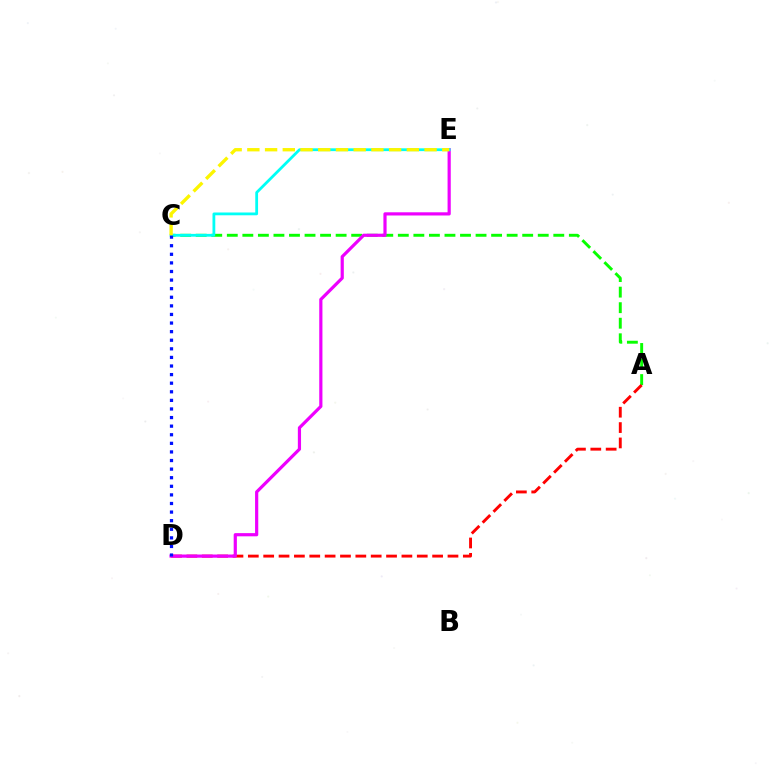{('A', 'C'): [{'color': '#08ff00', 'line_style': 'dashed', 'thickness': 2.11}], ('A', 'D'): [{'color': '#ff0000', 'line_style': 'dashed', 'thickness': 2.09}], ('D', 'E'): [{'color': '#ee00ff', 'line_style': 'solid', 'thickness': 2.3}], ('C', 'E'): [{'color': '#00fff6', 'line_style': 'solid', 'thickness': 2.01}, {'color': '#fcf500', 'line_style': 'dashed', 'thickness': 2.41}], ('C', 'D'): [{'color': '#0010ff', 'line_style': 'dotted', 'thickness': 2.33}]}